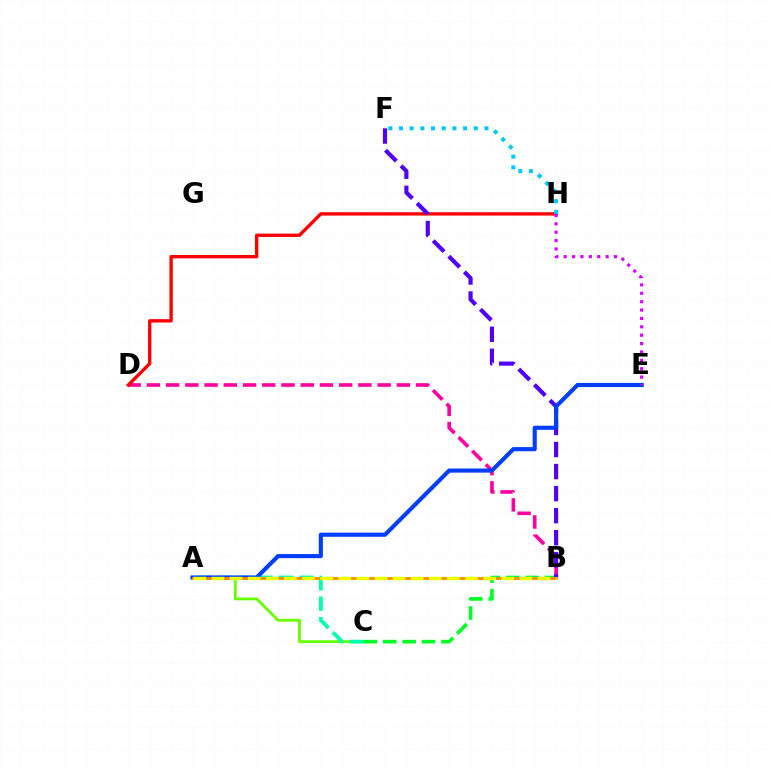{('A', 'C'): [{'color': '#66ff00', 'line_style': 'solid', 'thickness': 2.02}, {'color': '#00ffaf', 'line_style': 'dashed', 'thickness': 2.77}], ('B', 'D'): [{'color': '#ff00a0', 'line_style': 'dashed', 'thickness': 2.61}], ('B', 'C'): [{'color': '#00ff27', 'line_style': 'dashed', 'thickness': 2.63}], ('D', 'H'): [{'color': '#ff0000', 'line_style': 'solid', 'thickness': 2.42}], ('B', 'F'): [{'color': '#4f00ff', 'line_style': 'dashed', 'thickness': 3.0}], ('A', 'E'): [{'color': '#003fff', 'line_style': 'solid', 'thickness': 2.97}], ('E', 'H'): [{'color': '#d600ff', 'line_style': 'dotted', 'thickness': 2.28}], ('A', 'B'): [{'color': '#ff8800', 'line_style': 'solid', 'thickness': 1.95}, {'color': '#eeff00', 'line_style': 'dashed', 'thickness': 2.46}], ('F', 'H'): [{'color': '#00c7ff', 'line_style': 'dotted', 'thickness': 2.9}]}